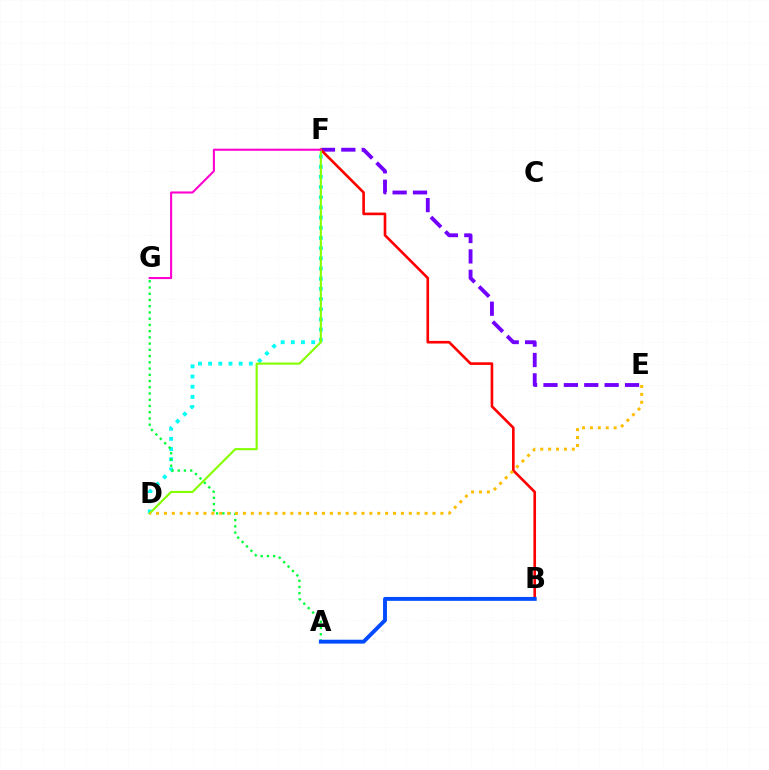{('E', 'F'): [{'color': '#7200ff', 'line_style': 'dashed', 'thickness': 2.77}], ('B', 'F'): [{'color': '#ff0000', 'line_style': 'solid', 'thickness': 1.9}], ('D', 'F'): [{'color': '#00fff6', 'line_style': 'dotted', 'thickness': 2.76}, {'color': '#84ff00', 'line_style': 'solid', 'thickness': 1.53}], ('A', 'G'): [{'color': '#00ff39', 'line_style': 'dotted', 'thickness': 1.69}], ('D', 'E'): [{'color': '#ffbd00', 'line_style': 'dotted', 'thickness': 2.15}], ('A', 'B'): [{'color': '#004bff', 'line_style': 'solid', 'thickness': 2.8}], ('F', 'G'): [{'color': '#ff00cf', 'line_style': 'solid', 'thickness': 1.5}]}